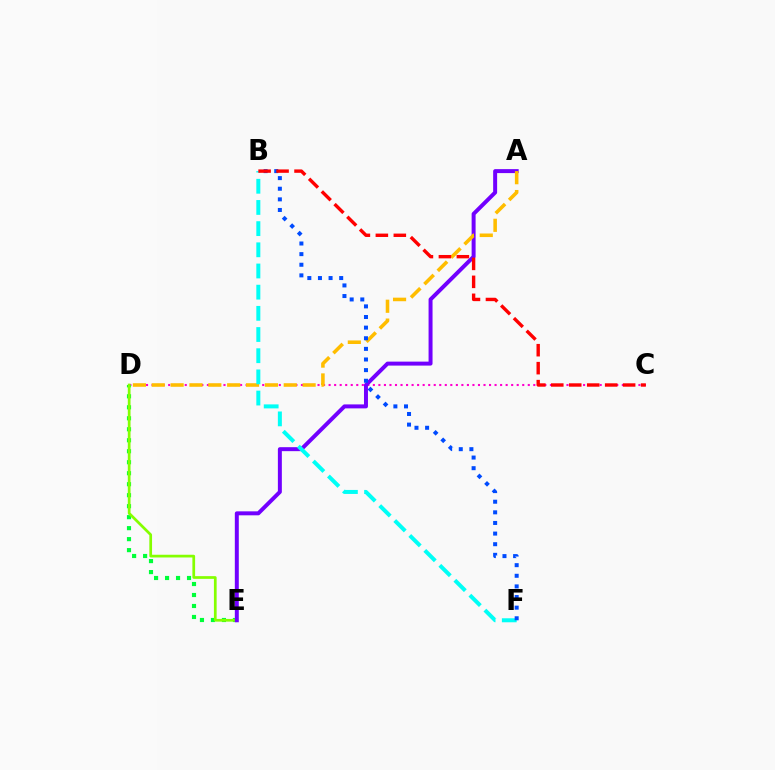{('C', 'D'): [{'color': '#ff00cf', 'line_style': 'dotted', 'thickness': 1.5}], ('D', 'E'): [{'color': '#00ff39', 'line_style': 'dotted', 'thickness': 2.99}, {'color': '#84ff00', 'line_style': 'solid', 'thickness': 1.96}], ('A', 'E'): [{'color': '#7200ff', 'line_style': 'solid', 'thickness': 2.86}], ('A', 'D'): [{'color': '#ffbd00', 'line_style': 'dashed', 'thickness': 2.56}], ('B', 'F'): [{'color': '#00fff6', 'line_style': 'dashed', 'thickness': 2.88}, {'color': '#004bff', 'line_style': 'dotted', 'thickness': 2.89}], ('B', 'C'): [{'color': '#ff0000', 'line_style': 'dashed', 'thickness': 2.44}]}